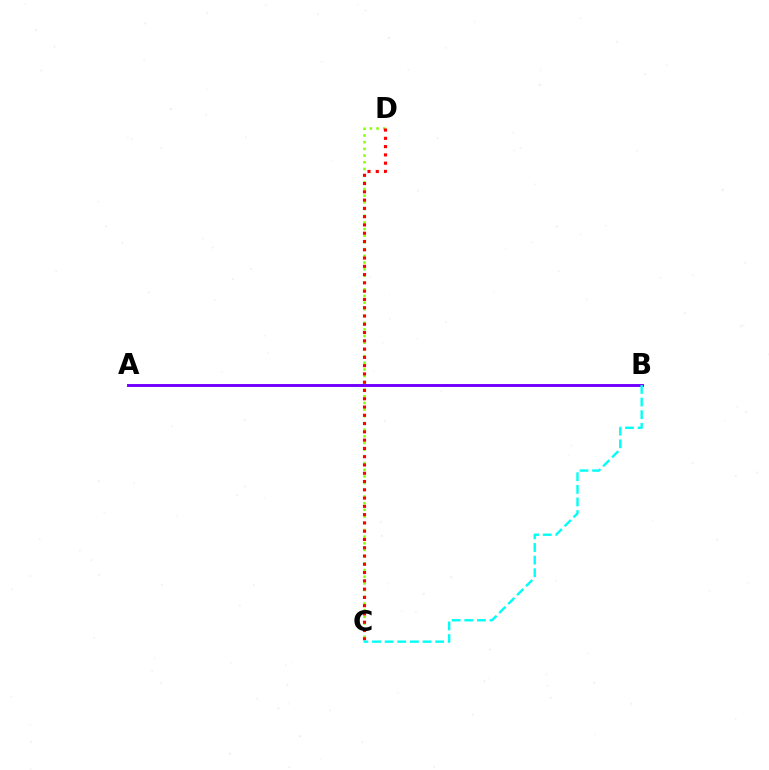{('C', 'D'): [{'color': '#84ff00', 'line_style': 'dotted', 'thickness': 1.82}, {'color': '#ff0000', 'line_style': 'dotted', 'thickness': 2.25}], ('A', 'B'): [{'color': '#7200ff', 'line_style': 'solid', 'thickness': 2.1}], ('B', 'C'): [{'color': '#00fff6', 'line_style': 'dashed', 'thickness': 1.72}]}